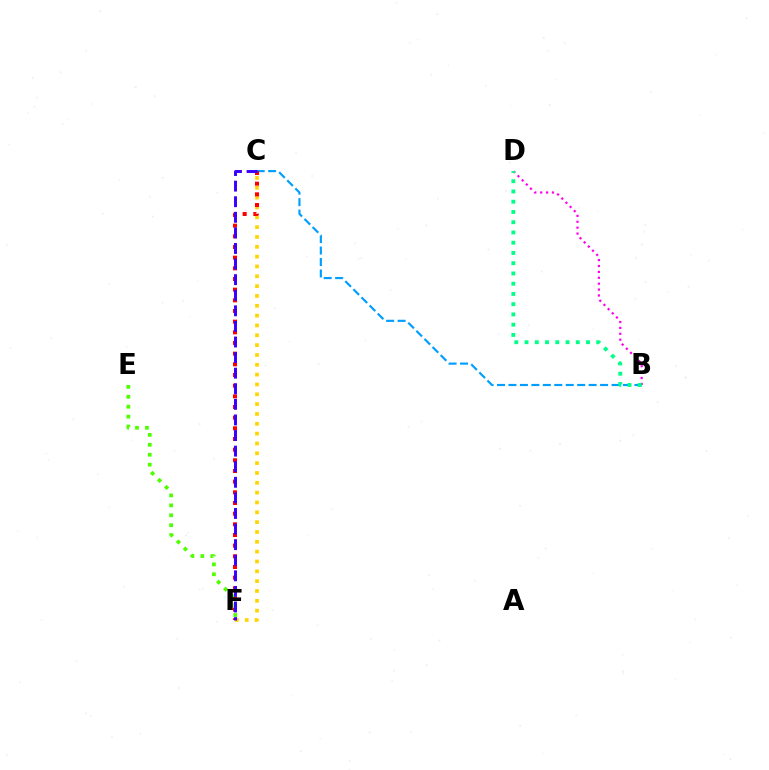{('B', 'D'): [{'color': '#ff00ed', 'line_style': 'dotted', 'thickness': 1.6}, {'color': '#00ff86', 'line_style': 'dotted', 'thickness': 2.78}], ('E', 'F'): [{'color': '#4fff00', 'line_style': 'dotted', 'thickness': 2.69}], ('C', 'F'): [{'color': '#ffd500', 'line_style': 'dotted', 'thickness': 2.67}, {'color': '#ff0000', 'line_style': 'dotted', 'thickness': 2.9}, {'color': '#3700ff', 'line_style': 'dashed', 'thickness': 2.12}], ('B', 'C'): [{'color': '#009eff', 'line_style': 'dashed', 'thickness': 1.56}]}